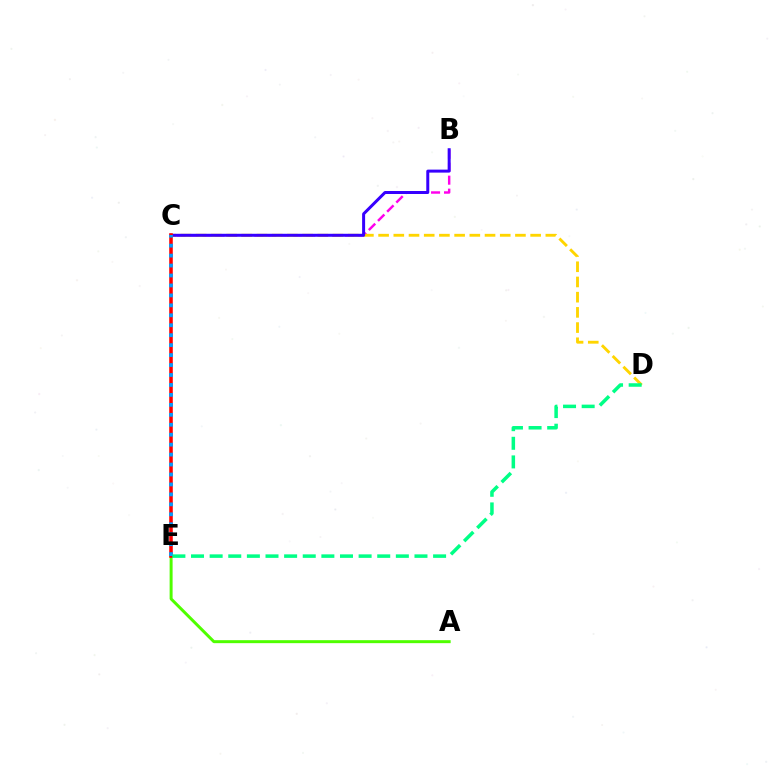{('B', 'C'): [{'color': '#ff00ed', 'line_style': 'dashed', 'thickness': 1.76}, {'color': '#3700ff', 'line_style': 'solid', 'thickness': 2.15}], ('C', 'D'): [{'color': '#ffd500', 'line_style': 'dashed', 'thickness': 2.07}], ('A', 'E'): [{'color': '#4fff00', 'line_style': 'solid', 'thickness': 2.14}], ('C', 'E'): [{'color': '#ff0000', 'line_style': 'solid', 'thickness': 2.56}, {'color': '#009eff', 'line_style': 'dotted', 'thickness': 2.7}], ('D', 'E'): [{'color': '#00ff86', 'line_style': 'dashed', 'thickness': 2.53}]}